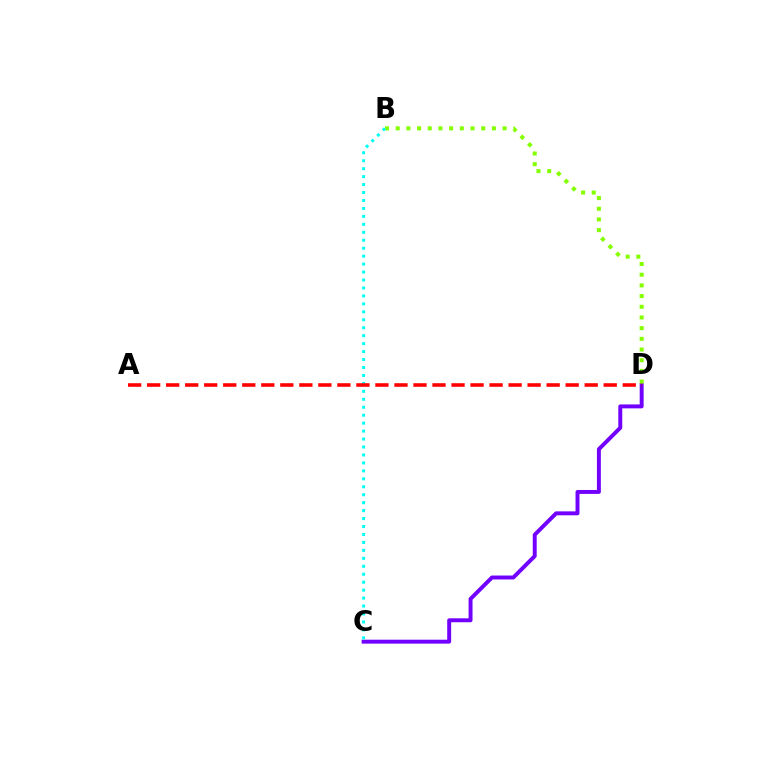{('C', 'D'): [{'color': '#7200ff', 'line_style': 'solid', 'thickness': 2.83}], ('B', 'D'): [{'color': '#84ff00', 'line_style': 'dotted', 'thickness': 2.9}], ('B', 'C'): [{'color': '#00fff6', 'line_style': 'dotted', 'thickness': 2.16}], ('A', 'D'): [{'color': '#ff0000', 'line_style': 'dashed', 'thickness': 2.58}]}